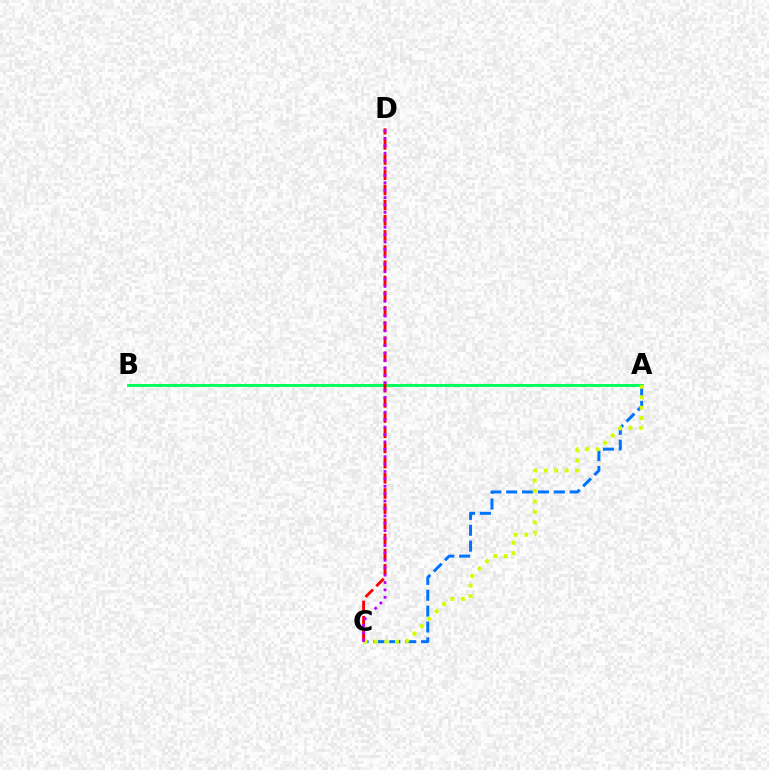{('A', 'C'): [{'color': '#0074ff', 'line_style': 'dashed', 'thickness': 2.16}, {'color': '#d1ff00', 'line_style': 'dotted', 'thickness': 2.84}], ('A', 'B'): [{'color': '#00ff5c', 'line_style': 'solid', 'thickness': 2.09}], ('C', 'D'): [{'color': '#ff0000', 'line_style': 'dashed', 'thickness': 2.06}, {'color': '#b900ff', 'line_style': 'dotted', 'thickness': 2.01}]}